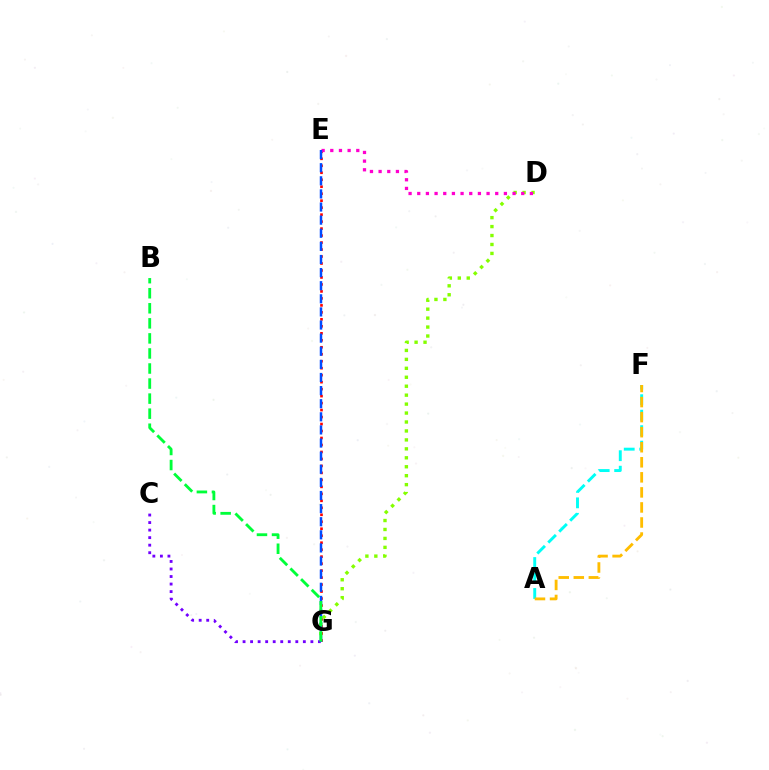{('D', 'G'): [{'color': '#84ff00', 'line_style': 'dotted', 'thickness': 2.43}], ('E', 'G'): [{'color': '#ff0000', 'line_style': 'dotted', 'thickness': 1.9}, {'color': '#004bff', 'line_style': 'dashed', 'thickness': 1.78}], ('C', 'G'): [{'color': '#7200ff', 'line_style': 'dotted', 'thickness': 2.05}], ('A', 'F'): [{'color': '#00fff6', 'line_style': 'dashed', 'thickness': 2.1}, {'color': '#ffbd00', 'line_style': 'dashed', 'thickness': 2.04}], ('D', 'E'): [{'color': '#ff00cf', 'line_style': 'dotted', 'thickness': 2.35}], ('B', 'G'): [{'color': '#00ff39', 'line_style': 'dashed', 'thickness': 2.05}]}